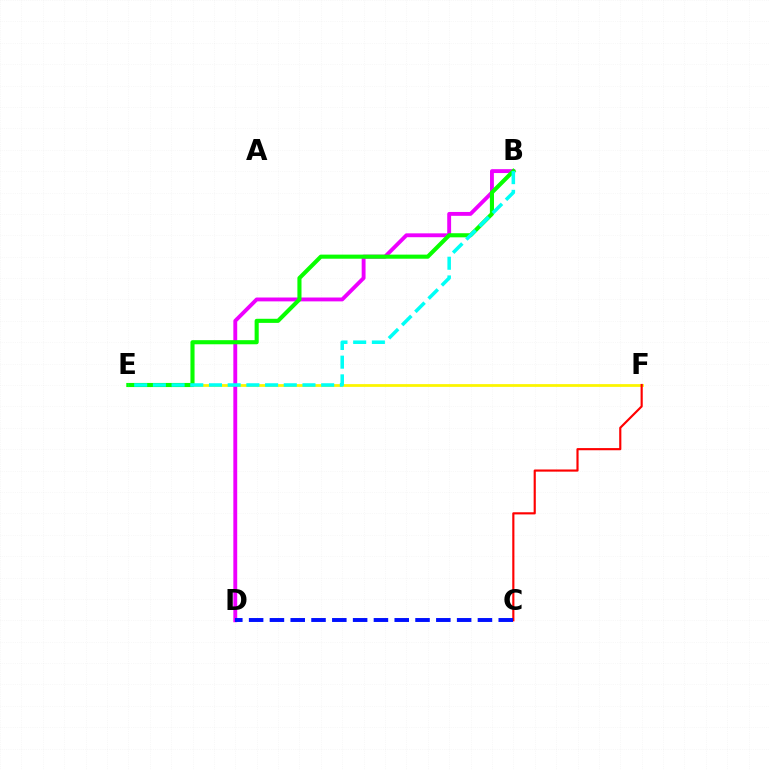{('E', 'F'): [{'color': '#fcf500', 'line_style': 'solid', 'thickness': 1.99}], ('C', 'F'): [{'color': '#ff0000', 'line_style': 'solid', 'thickness': 1.55}], ('B', 'D'): [{'color': '#ee00ff', 'line_style': 'solid', 'thickness': 2.79}], ('B', 'E'): [{'color': '#08ff00', 'line_style': 'solid', 'thickness': 2.95}, {'color': '#00fff6', 'line_style': 'dashed', 'thickness': 2.54}], ('C', 'D'): [{'color': '#0010ff', 'line_style': 'dashed', 'thickness': 2.83}]}